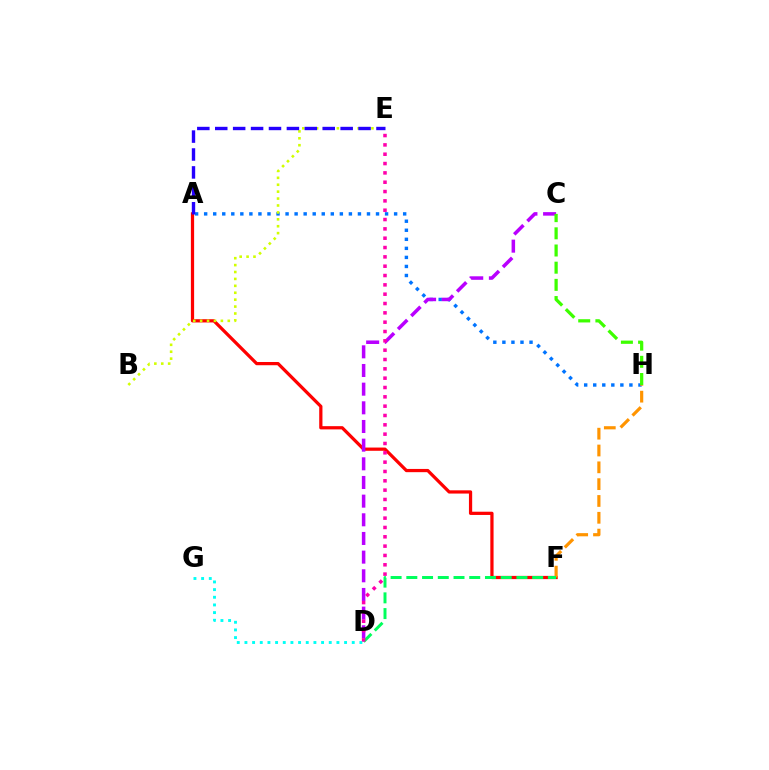{('A', 'F'): [{'color': '#ff0000', 'line_style': 'solid', 'thickness': 2.33}], ('A', 'H'): [{'color': '#0074ff', 'line_style': 'dotted', 'thickness': 2.46}], ('F', 'H'): [{'color': '#ff9400', 'line_style': 'dashed', 'thickness': 2.28}], ('B', 'E'): [{'color': '#d1ff00', 'line_style': 'dotted', 'thickness': 1.88}], ('C', 'D'): [{'color': '#b900ff', 'line_style': 'dashed', 'thickness': 2.54}], ('D', 'G'): [{'color': '#00fff6', 'line_style': 'dotted', 'thickness': 2.08}], ('A', 'E'): [{'color': '#2500ff', 'line_style': 'dashed', 'thickness': 2.43}], ('D', 'F'): [{'color': '#00ff5c', 'line_style': 'dashed', 'thickness': 2.14}], ('C', 'H'): [{'color': '#3dff00', 'line_style': 'dashed', 'thickness': 2.33}], ('D', 'E'): [{'color': '#ff00ac', 'line_style': 'dotted', 'thickness': 2.54}]}